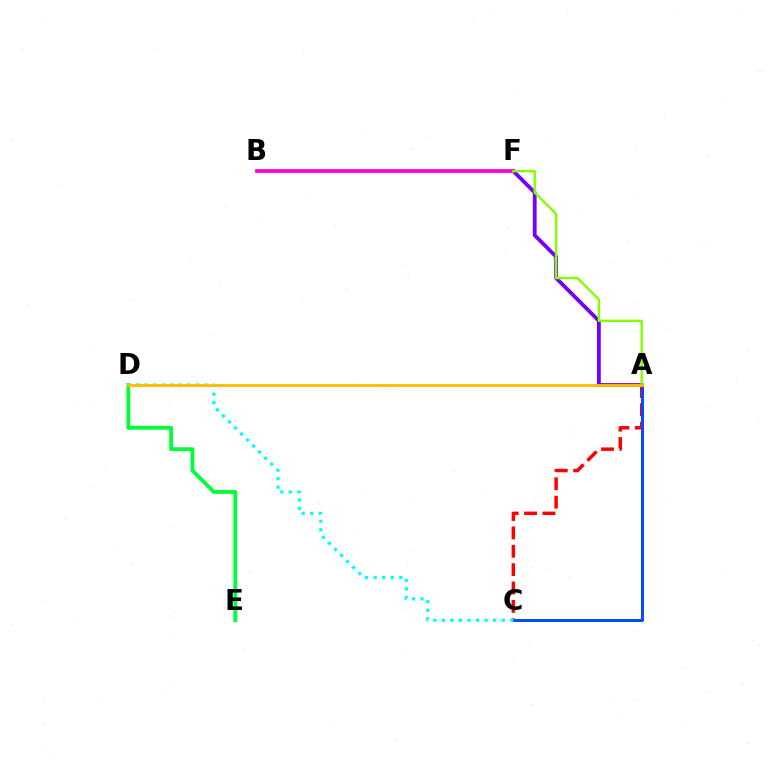{('A', 'F'): [{'color': '#7200ff', 'line_style': 'solid', 'thickness': 2.72}, {'color': '#84ff00', 'line_style': 'solid', 'thickness': 1.75}], ('A', 'C'): [{'color': '#ff0000', 'line_style': 'dashed', 'thickness': 2.5}, {'color': '#004bff', 'line_style': 'solid', 'thickness': 2.14}], ('B', 'F'): [{'color': '#ff00cf', 'line_style': 'solid', 'thickness': 2.7}], ('D', 'E'): [{'color': '#00ff39', 'line_style': 'solid', 'thickness': 2.75}], ('C', 'D'): [{'color': '#00fff6', 'line_style': 'dotted', 'thickness': 2.32}], ('A', 'D'): [{'color': '#ffbd00', 'line_style': 'solid', 'thickness': 2.06}]}